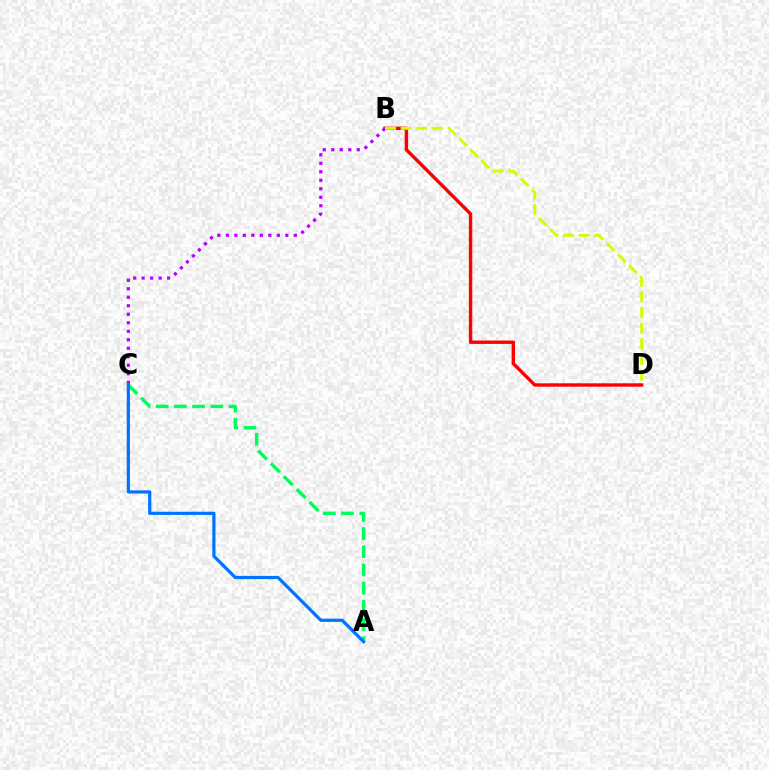{('A', 'C'): [{'color': '#00ff5c', 'line_style': 'dashed', 'thickness': 2.47}, {'color': '#0074ff', 'line_style': 'solid', 'thickness': 2.31}], ('B', 'D'): [{'color': '#ff0000', 'line_style': 'solid', 'thickness': 2.45}, {'color': '#d1ff00', 'line_style': 'dashed', 'thickness': 2.13}], ('B', 'C'): [{'color': '#b900ff', 'line_style': 'dotted', 'thickness': 2.31}]}